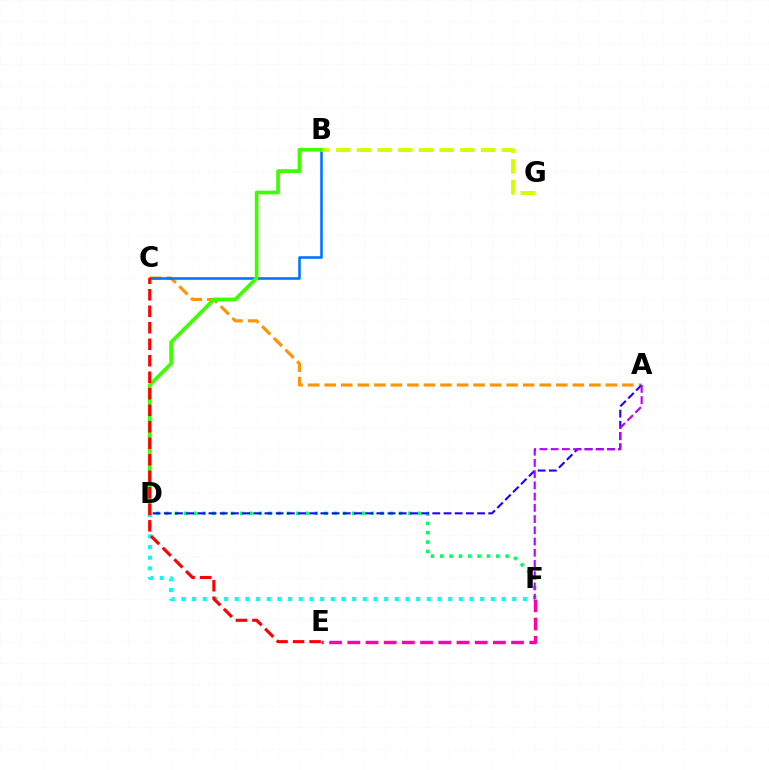{('A', 'C'): [{'color': '#ff9400', 'line_style': 'dashed', 'thickness': 2.25}], ('B', 'C'): [{'color': '#0074ff', 'line_style': 'solid', 'thickness': 1.85}], ('D', 'F'): [{'color': '#00fff6', 'line_style': 'dotted', 'thickness': 2.9}, {'color': '#00ff5c', 'line_style': 'dotted', 'thickness': 2.54}], ('B', 'G'): [{'color': '#d1ff00', 'line_style': 'dashed', 'thickness': 2.81}], ('A', 'D'): [{'color': '#2500ff', 'line_style': 'dashed', 'thickness': 1.52}], ('B', 'D'): [{'color': '#3dff00', 'line_style': 'solid', 'thickness': 2.66}], ('E', 'F'): [{'color': '#ff00ac', 'line_style': 'dashed', 'thickness': 2.47}], ('A', 'F'): [{'color': '#b900ff', 'line_style': 'dashed', 'thickness': 1.53}], ('C', 'E'): [{'color': '#ff0000', 'line_style': 'dashed', 'thickness': 2.24}]}